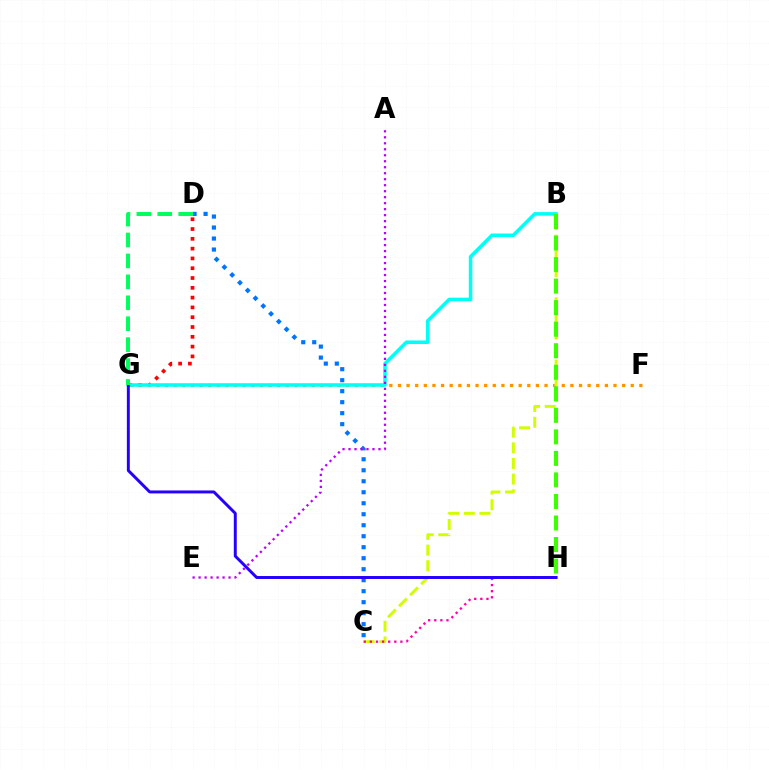{('C', 'D'): [{'color': '#0074ff', 'line_style': 'dotted', 'thickness': 2.99}], ('D', 'G'): [{'color': '#ff0000', 'line_style': 'dotted', 'thickness': 2.66}, {'color': '#00ff5c', 'line_style': 'dashed', 'thickness': 2.84}], ('F', 'G'): [{'color': '#ff9400', 'line_style': 'dotted', 'thickness': 2.34}], ('B', 'G'): [{'color': '#00fff6', 'line_style': 'solid', 'thickness': 2.55}], ('B', 'C'): [{'color': '#d1ff00', 'line_style': 'dashed', 'thickness': 2.13}], ('C', 'H'): [{'color': '#ff00ac', 'line_style': 'dotted', 'thickness': 1.66}], ('G', 'H'): [{'color': '#2500ff', 'line_style': 'solid', 'thickness': 2.13}], ('A', 'E'): [{'color': '#b900ff', 'line_style': 'dotted', 'thickness': 1.63}], ('B', 'H'): [{'color': '#3dff00', 'line_style': 'dashed', 'thickness': 2.93}]}